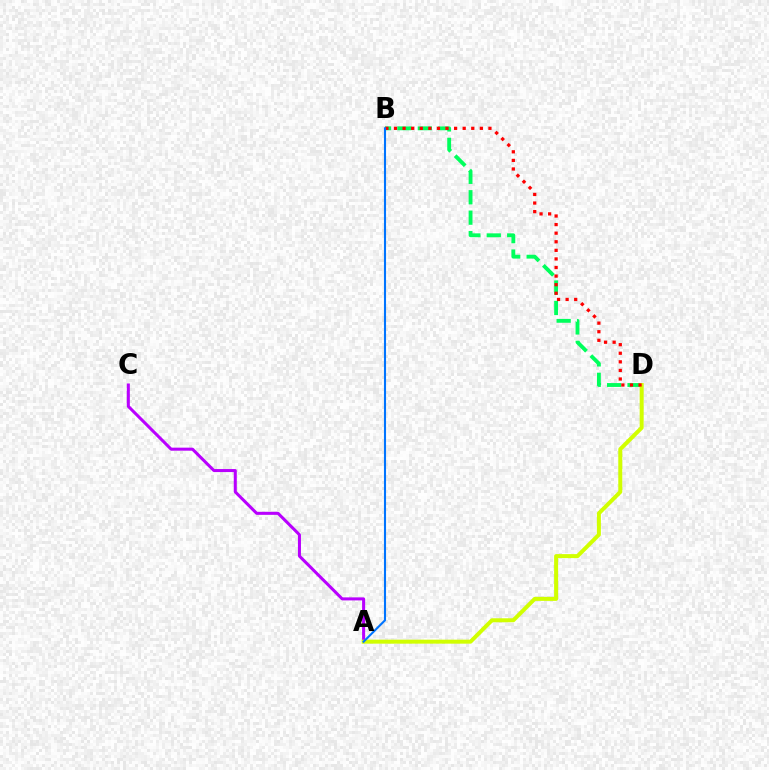{('A', 'C'): [{'color': '#b900ff', 'line_style': 'solid', 'thickness': 2.18}], ('B', 'D'): [{'color': '#00ff5c', 'line_style': 'dashed', 'thickness': 2.77}, {'color': '#ff0000', 'line_style': 'dotted', 'thickness': 2.33}], ('A', 'D'): [{'color': '#d1ff00', 'line_style': 'solid', 'thickness': 2.88}], ('A', 'B'): [{'color': '#0074ff', 'line_style': 'solid', 'thickness': 1.51}]}